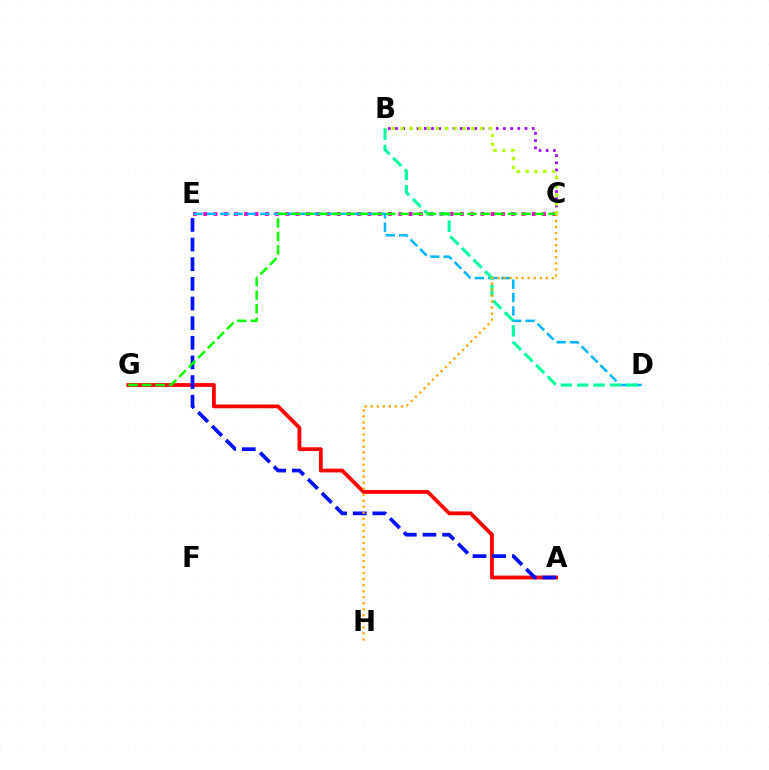{('A', 'G'): [{'color': '#ff0000', 'line_style': 'solid', 'thickness': 2.73}], ('C', 'E'): [{'color': '#ff00bd', 'line_style': 'dotted', 'thickness': 2.79}], ('D', 'E'): [{'color': '#00b5ff', 'line_style': 'dashed', 'thickness': 1.81}], ('B', 'D'): [{'color': '#00ff9d', 'line_style': 'dashed', 'thickness': 2.23}], ('A', 'E'): [{'color': '#0010ff', 'line_style': 'dashed', 'thickness': 2.67}], ('B', 'C'): [{'color': '#9b00ff', 'line_style': 'dotted', 'thickness': 1.96}, {'color': '#b3ff00', 'line_style': 'dotted', 'thickness': 2.4}], ('C', 'H'): [{'color': '#ffa500', 'line_style': 'dotted', 'thickness': 1.64}], ('C', 'G'): [{'color': '#08ff00', 'line_style': 'dashed', 'thickness': 1.84}]}